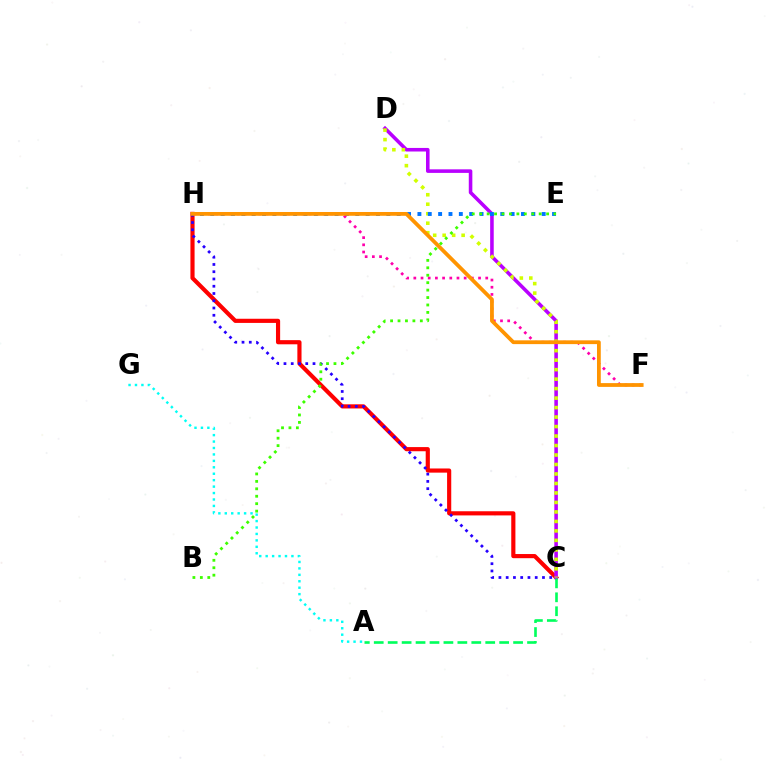{('C', 'H'): [{'color': '#ff0000', 'line_style': 'solid', 'thickness': 2.99}, {'color': '#2500ff', 'line_style': 'dotted', 'thickness': 1.97}], ('C', 'D'): [{'color': '#b900ff', 'line_style': 'solid', 'thickness': 2.57}, {'color': '#d1ff00', 'line_style': 'dotted', 'thickness': 2.58}], ('F', 'H'): [{'color': '#ff00ac', 'line_style': 'dotted', 'thickness': 1.95}, {'color': '#ff9400', 'line_style': 'solid', 'thickness': 2.72}], ('A', 'G'): [{'color': '#00fff6', 'line_style': 'dotted', 'thickness': 1.75}], ('E', 'H'): [{'color': '#0074ff', 'line_style': 'dotted', 'thickness': 2.81}], ('A', 'C'): [{'color': '#00ff5c', 'line_style': 'dashed', 'thickness': 1.89}], ('B', 'E'): [{'color': '#3dff00', 'line_style': 'dotted', 'thickness': 2.02}]}